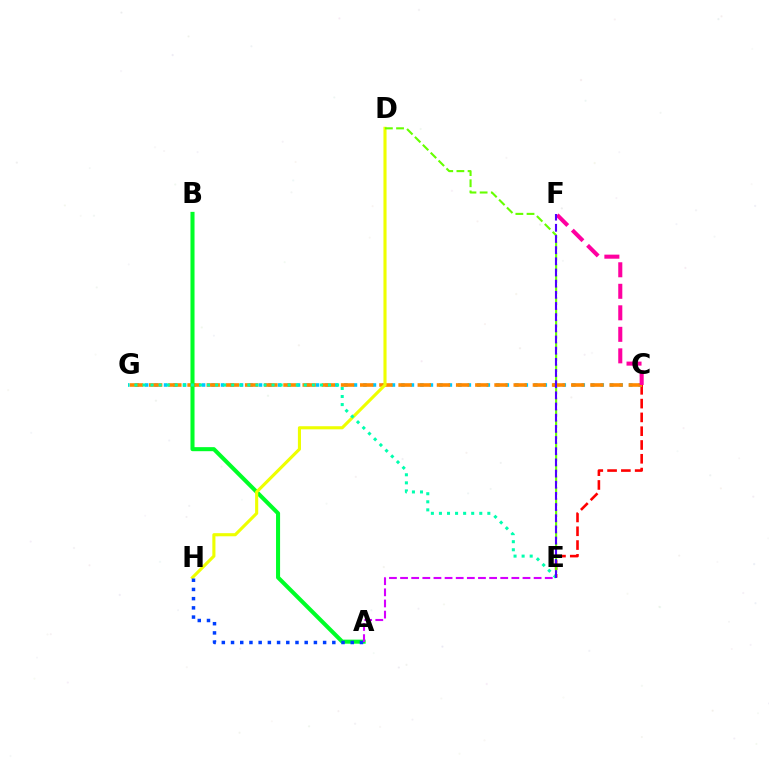{('C', 'E'): [{'color': '#ff0000', 'line_style': 'dashed', 'thickness': 1.87}], ('C', 'G'): [{'color': '#00c7ff', 'line_style': 'dotted', 'thickness': 2.58}, {'color': '#ff8800', 'line_style': 'dashed', 'thickness': 2.61}], ('A', 'B'): [{'color': '#00ff27', 'line_style': 'solid', 'thickness': 2.92}], ('D', 'H'): [{'color': '#eeff00', 'line_style': 'solid', 'thickness': 2.24}], ('A', 'H'): [{'color': '#003fff', 'line_style': 'dotted', 'thickness': 2.5}], ('E', 'G'): [{'color': '#00ffaf', 'line_style': 'dotted', 'thickness': 2.19}], ('D', 'E'): [{'color': '#66ff00', 'line_style': 'dashed', 'thickness': 1.52}], ('A', 'E'): [{'color': '#d600ff', 'line_style': 'dashed', 'thickness': 1.51}], ('C', 'F'): [{'color': '#ff00a0', 'line_style': 'dashed', 'thickness': 2.92}], ('E', 'F'): [{'color': '#4f00ff', 'line_style': 'dashed', 'thickness': 1.52}]}